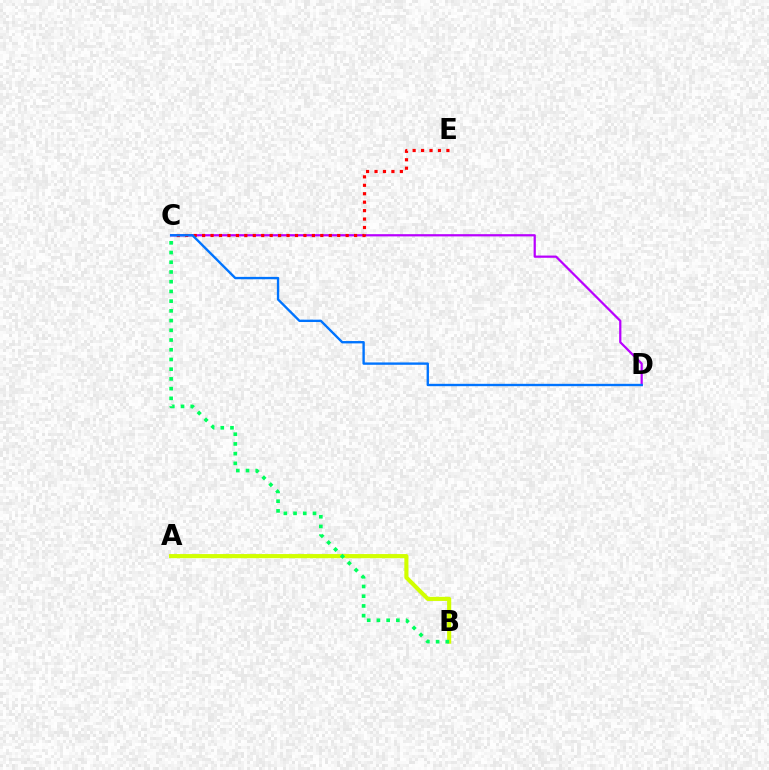{('C', 'D'): [{'color': '#b900ff', 'line_style': 'solid', 'thickness': 1.61}, {'color': '#0074ff', 'line_style': 'solid', 'thickness': 1.7}], ('A', 'B'): [{'color': '#d1ff00', 'line_style': 'solid', 'thickness': 2.96}], ('C', 'E'): [{'color': '#ff0000', 'line_style': 'dotted', 'thickness': 2.29}], ('B', 'C'): [{'color': '#00ff5c', 'line_style': 'dotted', 'thickness': 2.64}]}